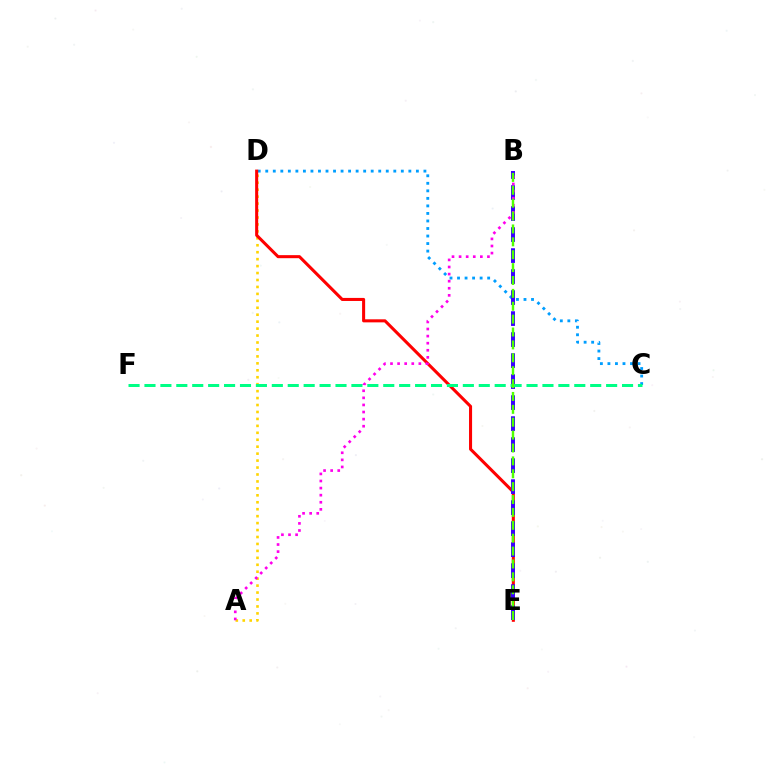{('A', 'D'): [{'color': '#ffd500', 'line_style': 'dotted', 'thickness': 1.89}], ('C', 'D'): [{'color': '#009eff', 'line_style': 'dotted', 'thickness': 2.05}], ('D', 'E'): [{'color': '#ff0000', 'line_style': 'solid', 'thickness': 2.2}], ('B', 'E'): [{'color': '#3700ff', 'line_style': 'dashed', 'thickness': 2.85}, {'color': '#4fff00', 'line_style': 'dashed', 'thickness': 1.75}], ('A', 'B'): [{'color': '#ff00ed', 'line_style': 'dotted', 'thickness': 1.93}], ('C', 'F'): [{'color': '#00ff86', 'line_style': 'dashed', 'thickness': 2.16}]}